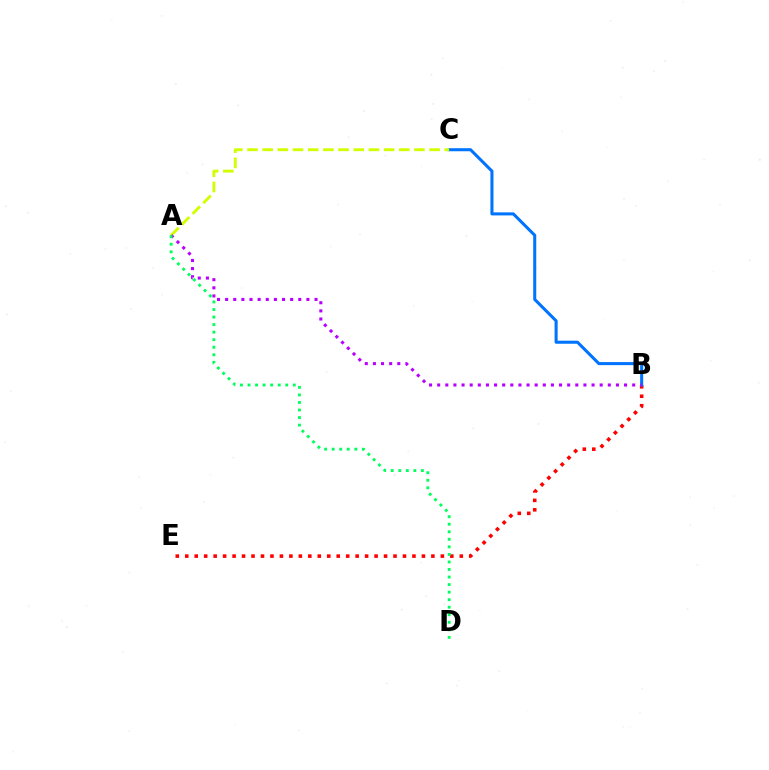{('B', 'E'): [{'color': '#ff0000', 'line_style': 'dotted', 'thickness': 2.57}], ('B', 'C'): [{'color': '#0074ff', 'line_style': 'solid', 'thickness': 2.2}], ('A', 'C'): [{'color': '#d1ff00', 'line_style': 'dashed', 'thickness': 2.06}], ('A', 'B'): [{'color': '#b900ff', 'line_style': 'dotted', 'thickness': 2.21}], ('A', 'D'): [{'color': '#00ff5c', 'line_style': 'dotted', 'thickness': 2.05}]}